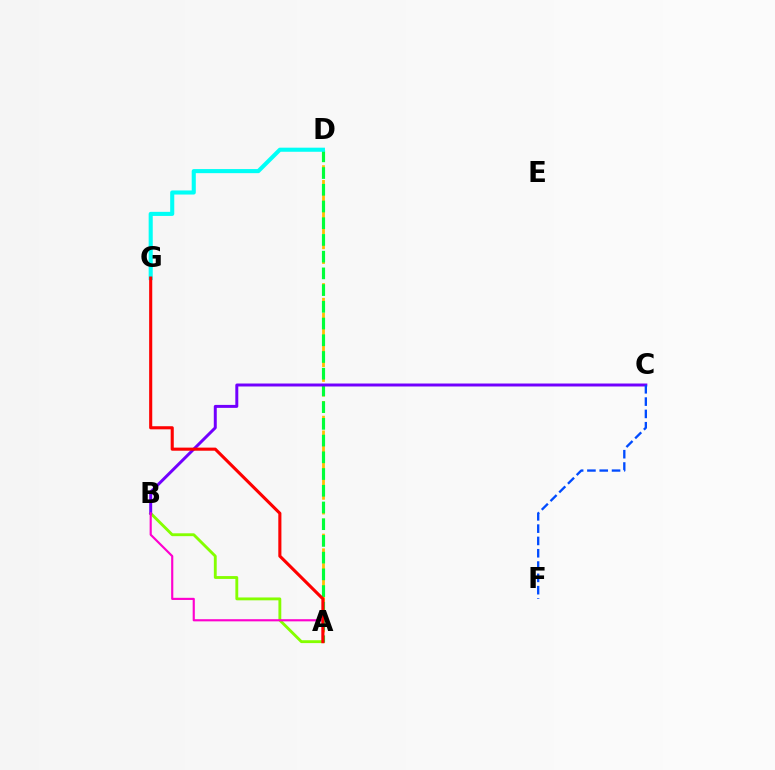{('A', 'B'): [{'color': '#84ff00', 'line_style': 'solid', 'thickness': 2.06}, {'color': '#ff00cf', 'line_style': 'solid', 'thickness': 1.55}], ('A', 'D'): [{'color': '#ffbd00', 'line_style': 'dashed', 'thickness': 2.0}, {'color': '#00ff39', 'line_style': 'dashed', 'thickness': 2.27}], ('B', 'C'): [{'color': '#7200ff', 'line_style': 'solid', 'thickness': 2.14}], ('D', 'G'): [{'color': '#00fff6', 'line_style': 'solid', 'thickness': 2.94}], ('C', 'F'): [{'color': '#004bff', 'line_style': 'dashed', 'thickness': 1.67}], ('A', 'G'): [{'color': '#ff0000', 'line_style': 'solid', 'thickness': 2.23}]}